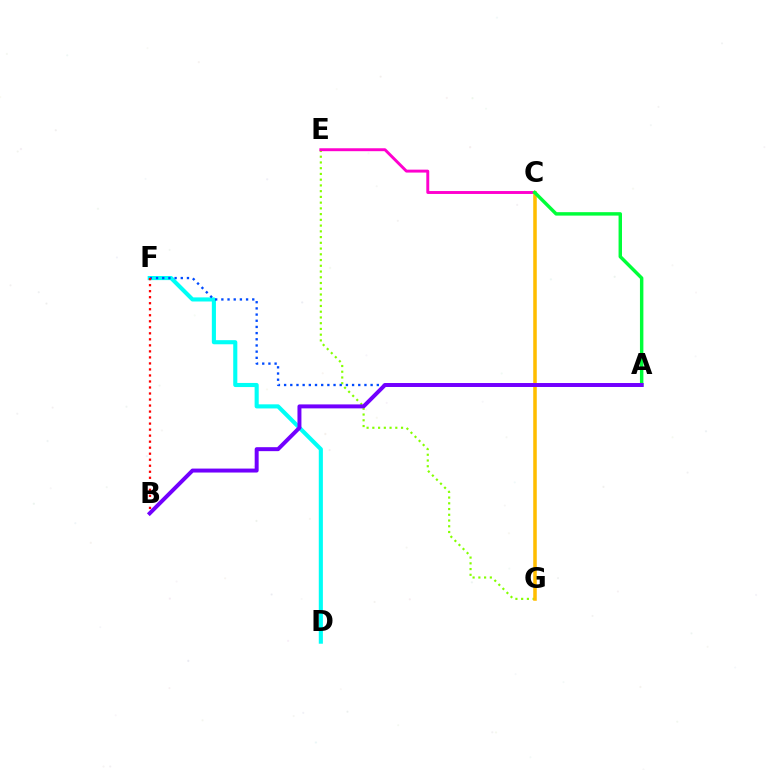{('D', 'F'): [{'color': '#00fff6', 'line_style': 'solid', 'thickness': 2.95}], ('E', 'G'): [{'color': '#84ff00', 'line_style': 'dotted', 'thickness': 1.56}], ('A', 'F'): [{'color': '#004bff', 'line_style': 'dotted', 'thickness': 1.68}], ('B', 'F'): [{'color': '#ff0000', 'line_style': 'dotted', 'thickness': 1.64}], ('C', 'E'): [{'color': '#ff00cf', 'line_style': 'solid', 'thickness': 2.1}], ('C', 'G'): [{'color': '#ffbd00', 'line_style': 'solid', 'thickness': 2.55}], ('A', 'C'): [{'color': '#00ff39', 'line_style': 'solid', 'thickness': 2.48}], ('A', 'B'): [{'color': '#7200ff', 'line_style': 'solid', 'thickness': 2.85}]}